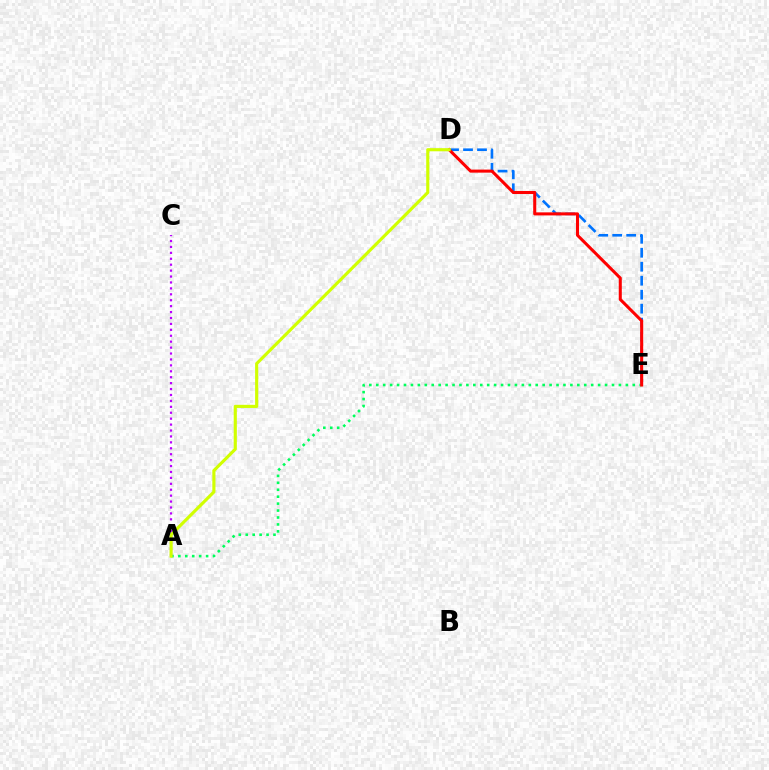{('A', 'E'): [{'color': '#00ff5c', 'line_style': 'dotted', 'thickness': 1.88}], ('D', 'E'): [{'color': '#0074ff', 'line_style': 'dashed', 'thickness': 1.9}, {'color': '#ff0000', 'line_style': 'solid', 'thickness': 2.19}], ('A', 'C'): [{'color': '#b900ff', 'line_style': 'dotted', 'thickness': 1.61}], ('A', 'D'): [{'color': '#d1ff00', 'line_style': 'solid', 'thickness': 2.26}]}